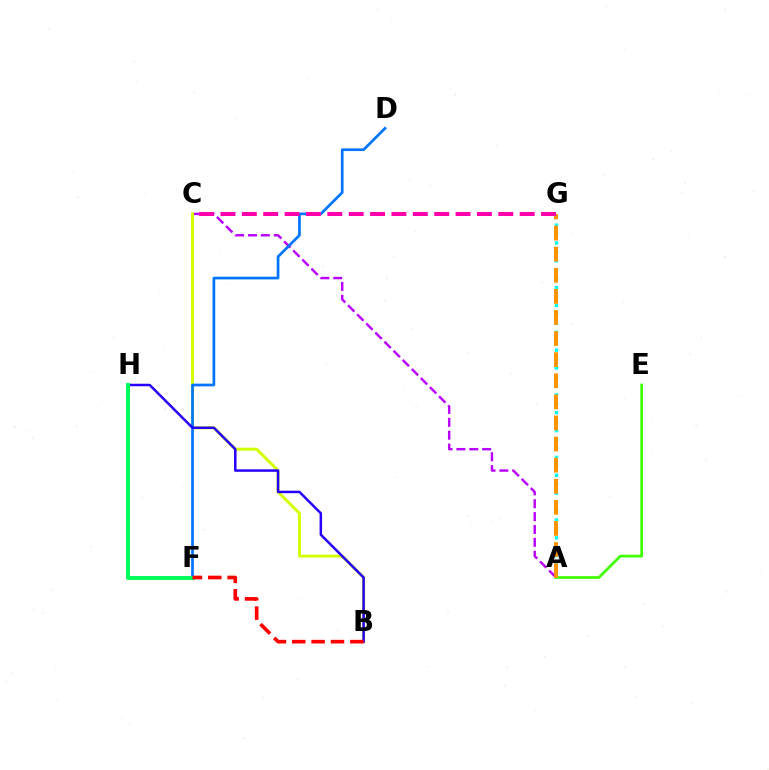{('A', 'E'): [{'color': '#3dff00', 'line_style': 'solid', 'thickness': 1.96}], ('A', 'C'): [{'color': '#b900ff', 'line_style': 'dashed', 'thickness': 1.75}], ('B', 'C'): [{'color': '#d1ff00', 'line_style': 'solid', 'thickness': 2.12}], ('A', 'G'): [{'color': '#00fff6', 'line_style': 'dotted', 'thickness': 2.43}, {'color': '#ff9400', 'line_style': 'dashed', 'thickness': 2.87}], ('D', 'F'): [{'color': '#0074ff', 'line_style': 'solid', 'thickness': 1.94}], ('B', 'H'): [{'color': '#2500ff', 'line_style': 'solid', 'thickness': 1.8}], ('C', 'G'): [{'color': '#ff00ac', 'line_style': 'dashed', 'thickness': 2.9}], ('F', 'H'): [{'color': '#00ff5c', 'line_style': 'solid', 'thickness': 2.87}], ('B', 'F'): [{'color': '#ff0000', 'line_style': 'dashed', 'thickness': 2.63}]}